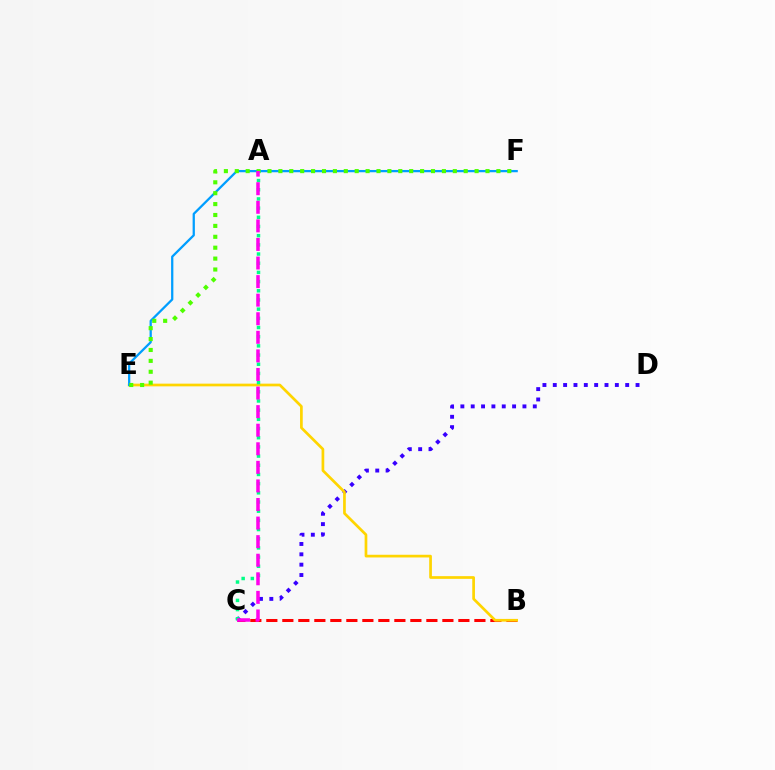{('B', 'C'): [{'color': '#ff0000', 'line_style': 'dashed', 'thickness': 2.17}], ('C', 'D'): [{'color': '#3700ff', 'line_style': 'dotted', 'thickness': 2.81}], ('B', 'E'): [{'color': '#ffd500', 'line_style': 'solid', 'thickness': 1.94}], ('E', 'F'): [{'color': '#009eff', 'line_style': 'solid', 'thickness': 1.63}, {'color': '#4fff00', 'line_style': 'dotted', 'thickness': 2.96}], ('A', 'C'): [{'color': '#00ff86', 'line_style': 'dotted', 'thickness': 2.5}, {'color': '#ff00ed', 'line_style': 'dashed', 'thickness': 2.52}]}